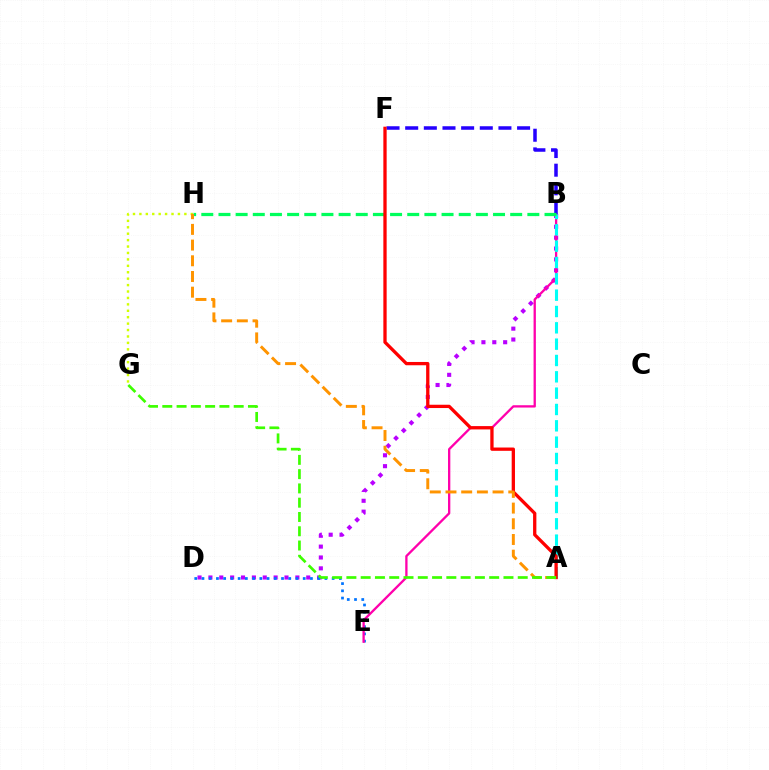{('B', 'D'): [{'color': '#b900ff', 'line_style': 'dotted', 'thickness': 2.95}], ('D', 'E'): [{'color': '#0074ff', 'line_style': 'dotted', 'thickness': 1.96}], ('B', 'E'): [{'color': '#ff00ac', 'line_style': 'solid', 'thickness': 1.66}], ('B', 'F'): [{'color': '#2500ff', 'line_style': 'dashed', 'thickness': 2.53}], ('G', 'H'): [{'color': '#d1ff00', 'line_style': 'dotted', 'thickness': 1.75}], ('A', 'B'): [{'color': '#00fff6', 'line_style': 'dashed', 'thickness': 2.22}], ('B', 'H'): [{'color': '#00ff5c', 'line_style': 'dashed', 'thickness': 2.33}], ('A', 'F'): [{'color': '#ff0000', 'line_style': 'solid', 'thickness': 2.37}], ('A', 'H'): [{'color': '#ff9400', 'line_style': 'dashed', 'thickness': 2.13}], ('A', 'G'): [{'color': '#3dff00', 'line_style': 'dashed', 'thickness': 1.94}]}